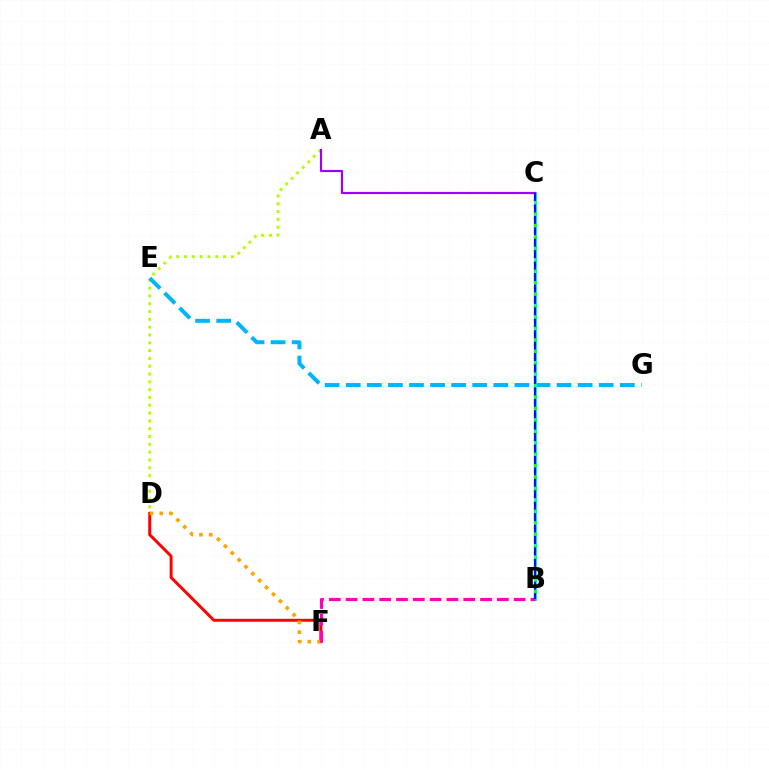{('D', 'F'): [{'color': '#ff0000', 'line_style': 'solid', 'thickness': 2.14}, {'color': '#ffa500', 'line_style': 'dotted', 'thickness': 2.64}], ('A', 'D'): [{'color': '#b3ff00', 'line_style': 'dotted', 'thickness': 2.12}], ('E', 'G'): [{'color': '#00b5ff', 'line_style': 'dashed', 'thickness': 2.86}], ('B', 'C'): [{'color': '#00ff9d', 'line_style': 'solid', 'thickness': 2.24}, {'color': '#08ff00', 'line_style': 'dotted', 'thickness': 1.72}, {'color': '#0010ff', 'line_style': 'dashed', 'thickness': 1.55}], ('A', 'C'): [{'color': '#9b00ff', 'line_style': 'solid', 'thickness': 1.57}], ('B', 'F'): [{'color': '#ff00bd', 'line_style': 'dashed', 'thickness': 2.28}]}